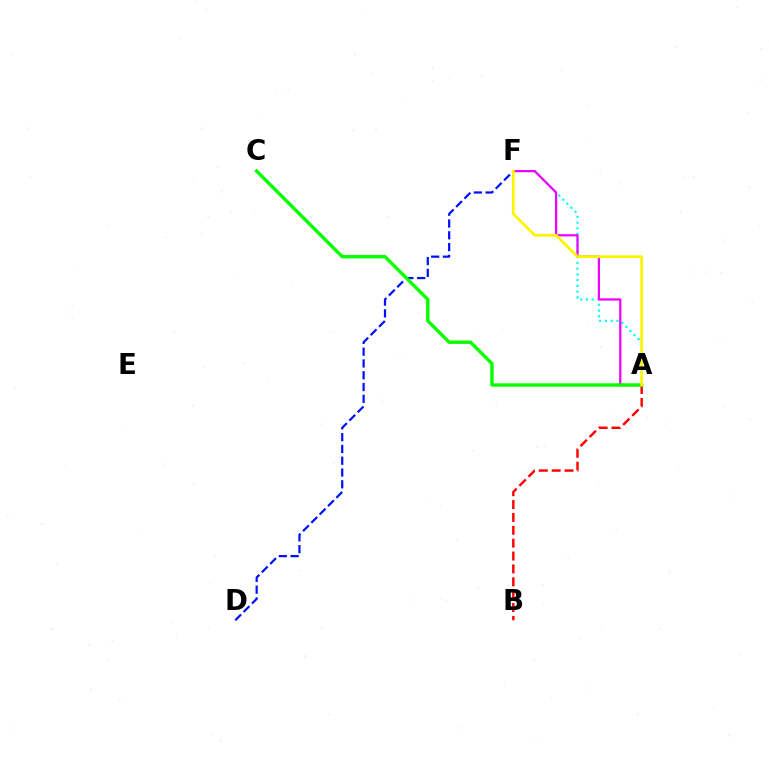{('A', 'B'): [{'color': '#ff0000', 'line_style': 'dashed', 'thickness': 1.75}], ('D', 'F'): [{'color': '#0010ff', 'line_style': 'dashed', 'thickness': 1.6}], ('A', 'F'): [{'color': '#00fff6', 'line_style': 'dotted', 'thickness': 1.56}, {'color': '#ee00ff', 'line_style': 'solid', 'thickness': 1.6}, {'color': '#fcf500', 'line_style': 'solid', 'thickness': 1.99}], ('A', 'C'): [{'color': '#08ff00', 'line_style': 'solid', 'thickness': 2.45}]}